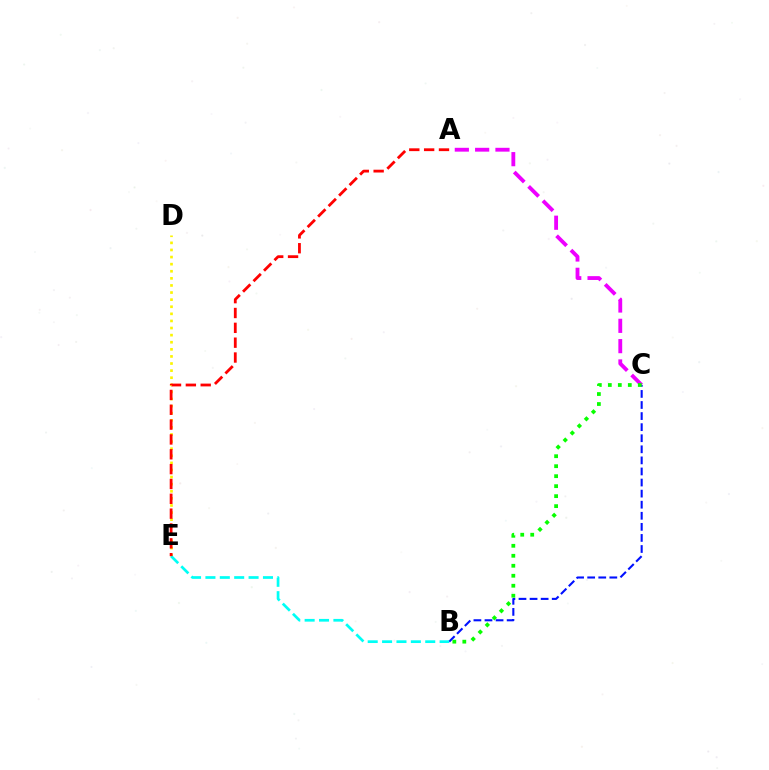{('D', 'E'): [{'color': '#fcf500', 'line_style': 'dotted', 'thickness': 1.93}], ('B', 'C'): [{'color': '#0010ff', 'line_style': 'dashed', 'thickness': 1.5}, {'color': '#08ff00', 'line_style': 'dotted', 'thickness': 2.71}], ('A', 'C'): [{'color': '#ee00ff', 'line_style': 'dashed', 'thickness': 2.76}], ('B', 'E'): [{'color': '#00fff6', 'line_style': 'dashed', 'thickness': 1.95}], ('A', 'E'): [{'color': '#ff0000', 'line_style': 'dashed', 'thickness': 2.02}]}